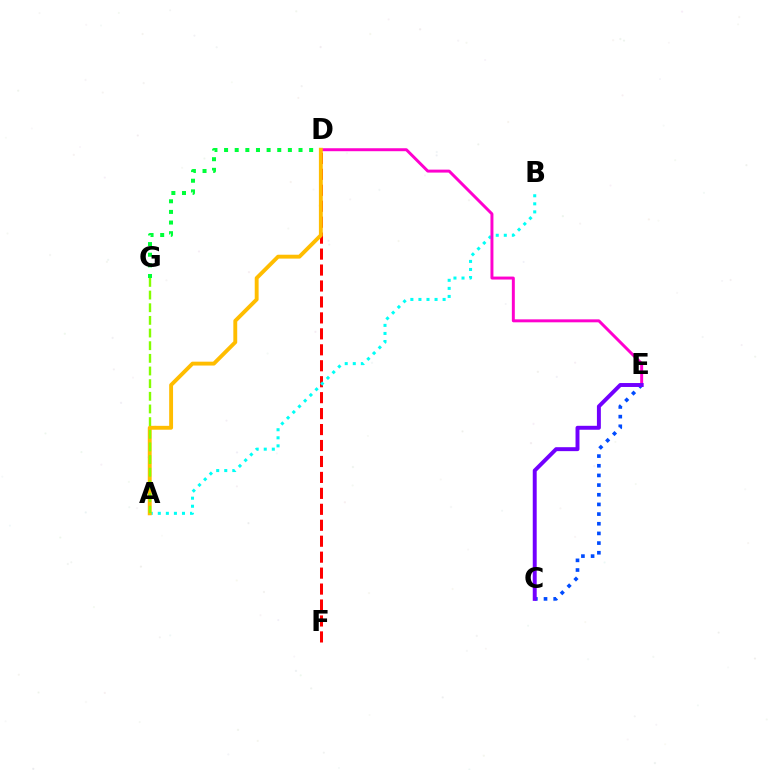{('C', 'E'): [{'color': '#004bff', 'line_style': 'dotted', 'thickness': 2.63}, {'color': '#7200ff', 'line_style': 'solid', 'thickness': 2.84}], ('D', 'F'): [{'color': '#ff0000', 'line_style': 'dashed', 'thickness': 2.17}], ('A', 'B'): [{'color': '#00fff6', 'line_style': 'dotted', 'thickness': 2.19}], ('D', 'E'): [{'color': '#ff00cf', 'line_style': 'solid', 'thickness': 2.13}], ('D', 'G'): [{'color': '#00ff39', 'line_style': 'dotted', 'thickness': 2.89}], ('A', 'D'): [{'color': '#ffbd00', 'line_style': 'solid', 'thickness': 2.79}], ('A', 'G'): [{'color': '#84ff00', 'line_style': 'dashed', 'thickness': 1.72}]}